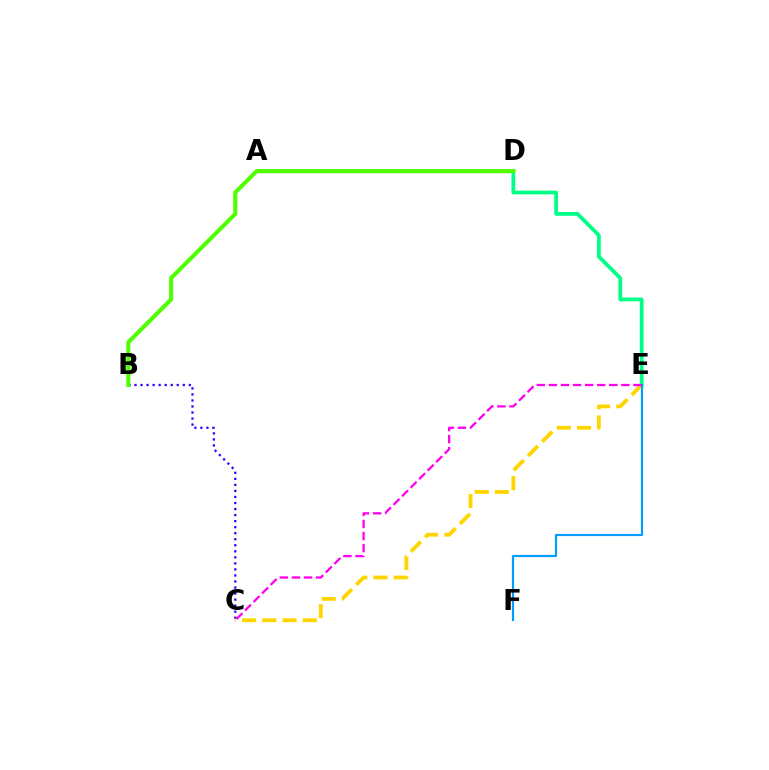{('B', 'C'): [{'color': '#3700ff', 'line_style': 'dotted', 'thickness': 1.64}], ('A', 'D'): [{'color': '#ff0000', 'line_style': 'solid', 'thickness': 2.25}], ('D', 'E'): [{'color': '#00ff86', 'line_style': 'solid', 'thickness': 2.7}], ('C', 'E'): [{'color': '#ffd500', 'line_style': 'dashed', 'thickness': 2.75}, {'color': '#ff00ed', 'line_style': 'dashed', 'thickness': 1.64}], ('E', 'F'): [{'color': '#009eff', 'line_style': 'solid', 'thickness': 1.57}], ('B', 'D'): [{'color': '#4fff00', 'line_style': 'solid', 'thickness': 2.93}]}